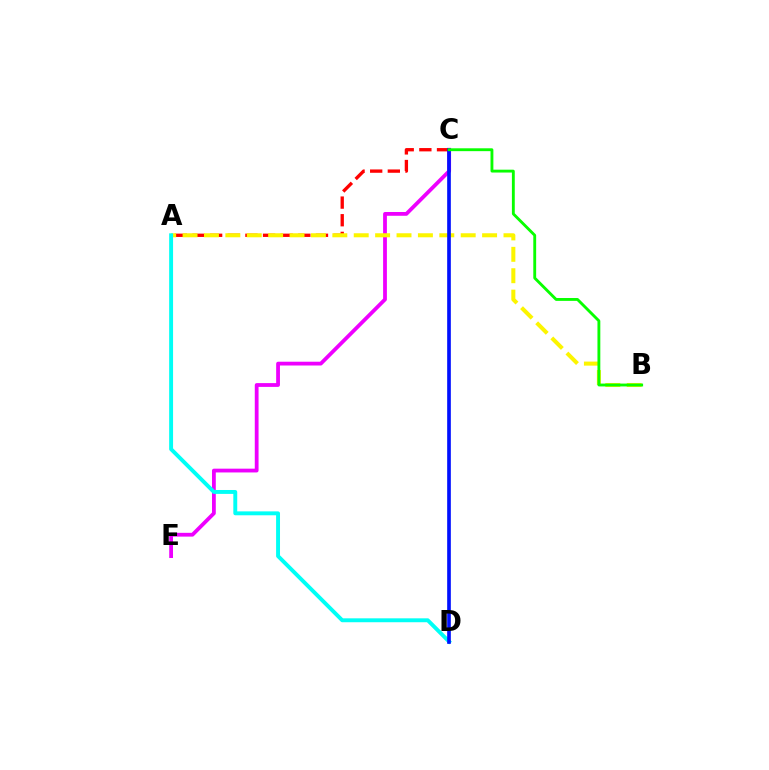{('C', 'E'): [{'color': '#ee00ff', 'line_style': 'solid', 'thickness': 2.72}], ('A', 'C'): [{'color': '#ff0000', 'line_style': 'dashed', 'thickness': 2.4}], ('A', 'B'): [{'color': '#fcf500', 'line_style': 'dashed', 'thickness': 2.91}], ('A', 'D'): [{'color': '#00fff6', 'line_style': 'solid', 'thickness': 2.81}], ('C', 'D'): [{'color': '#0010ff', 'line_style': 'solid', 'thickness': 2.63}], ('B', 'C'): [{'color': '#08ff00', 'line_style': 'solid', 'thickness': 2.06}]}